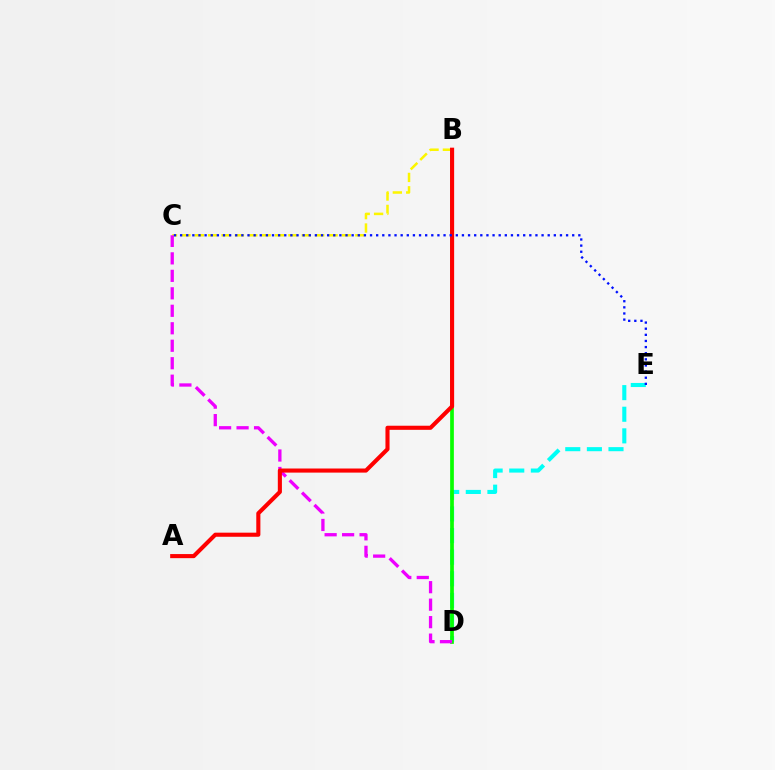{('D', 'E'): [{'color': '#00fff6', 'line_style': 'dashed', 'thickness': 2.94}], ('B', 'D'): [{'color': '#08ff00', 'line_style': 'solid', 'thickness': 2.67}], ('B', 'C'): [{'color': '#fcf500', 'line_style': 'dashed', 'thickness': 1.82}], ('C', 'D'): [{'color': '#ee00ff', 'line_style': 'dashed', 'thickness': 2.37}], ('A', 'B'): [{'color': '#ff0000', 'line_style': 'solid', 'thickness': 2.95}], ('C', 'E'): [{'color': '#0010ff', 'line_style': 'dotted', 'thickness': 1.66}]}